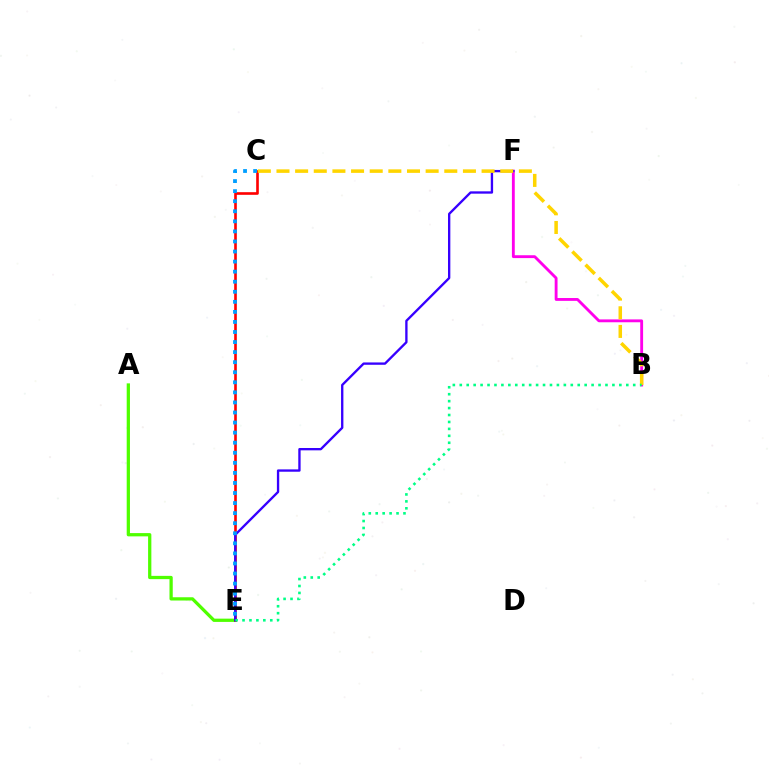{('A', 'E'): [{'color': '#4fff00', 'line_style': 'solid', 'thickness': 2.35}], ('B', 'F'): [{'color': '#ff00ed', 'line_style': 'solid', 'thickness': 2.05}], ('C', 'E'): [{'color': '#ff0000', 'line_style': 'solid', 'thickness': 1.9}, {'color': '#009eff', 'line_style': 'dotted', 'thickness': 2.73}], ('E', 'F'): [{'color': '#3700ff', 'line_style': 'solid', 'thickness': 1.68}], ('B', 'C'): [{'color': '#ffd500', 'line_style': 'dashed', 'thickness': 2.53}], ('B', 'E'): [{'color': '#00ff86', 'line_style': 'dotted', 'thickness': 1.89}]}